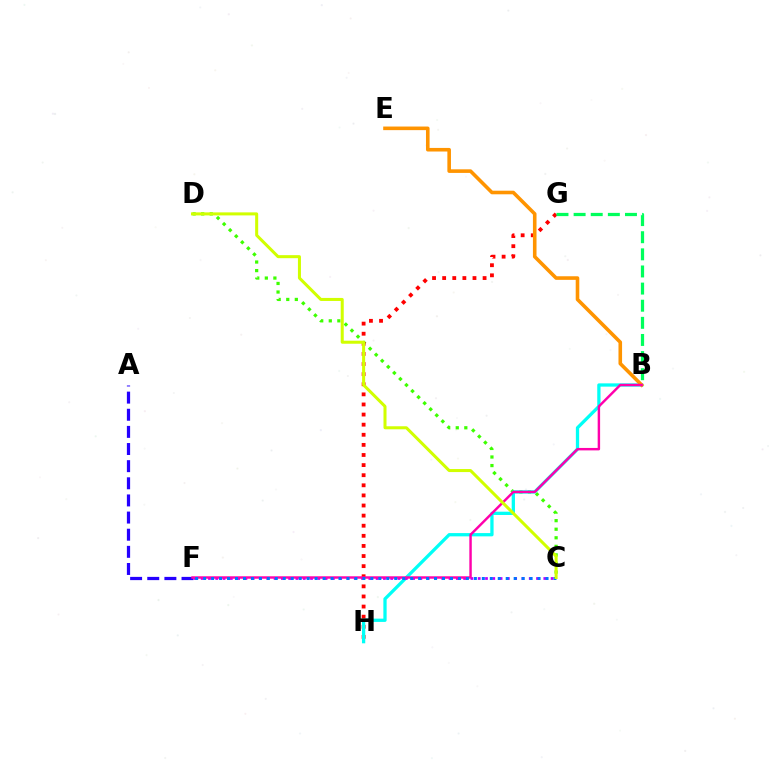{('C', 'D'): [{'color': '#3dff00', 'line_style': 'dotted', 'thickness': 2.33}, {'color': '#d1ff00', 'line_style': 'solid', 'thickness': 2.18}], ('G', 'H'): [{'color': '#ff0000', 'line_style': 'dotted', 'thickness': 2.75}], ('B', 'G'): [{'color': '#00ff5c', 'line_style': 'dashed', 'thickness': 2.33}], ('B', 'H'): [{'color': '#00fff6', 'line_style': 'solid', 'thickness': 2.36}], ('A', 'F'): [{'color': '#2500ff', 'line_style': 'dashed', 'thickness': 2.33}], ('B', 'E'): [{'color': '#ff9400', 'line_style': 'solid', 'thickness': 2.59}], ('C', 'F'): [{'color': '#b900ff', 'line_style': 'dotted', 'thickness': 1.98}, {'color': '#0074ff', 'line_style': 'dotted', 'thickness': 2.16}], ('B', 'F'): [{'color': '#ff00ac', 'line_style': 'solid', 'thickness': 1.76}]}